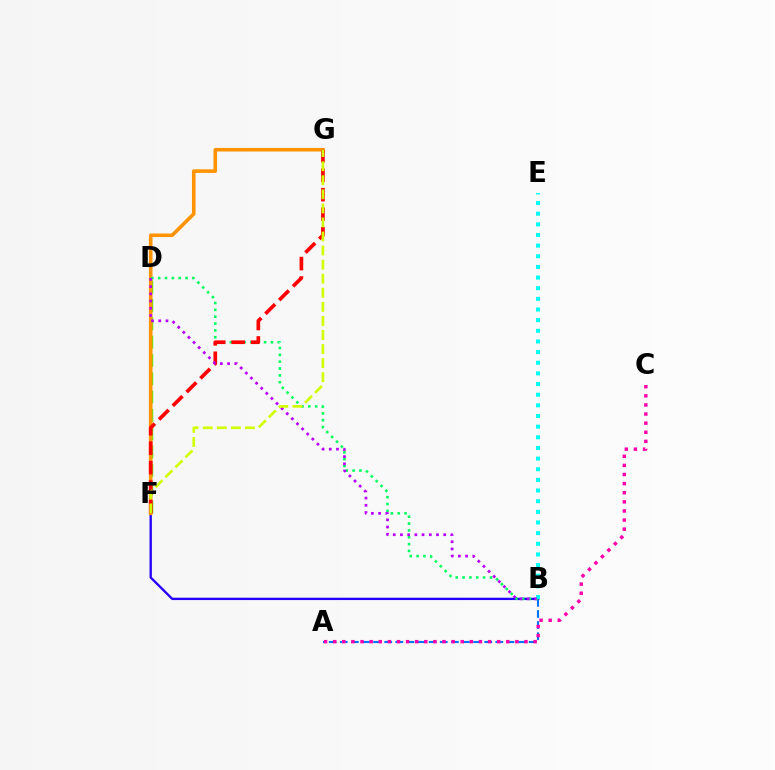{('D', 'F'): [{'color': '#3dff00', 'line_style': 'dashed', 'thickness': 2.49}], ('A', 'B'): [{'color': '#0074ff', 'line_style': 'dashed', 'thickness': 1.51}], ('B', 'F'): [{'color': '#2500ff', 'line_style': 'solid', 'thickness': 1.69}], ('F', 'G'): [{'color': '#ff9400', 'line_style': 'solid', 'thickness': 2.58}, {'color': '#ff0000', 'line_style': 'dashed', 'thickness': 2.64}, {'color': '#d1ff00', 'line_style': 'dashed', 'thickness': 1.91}], ('A', 'C'): [{'color': '#ff00ac', 'line_style': 'dotted', 'thickness': 2.48}], ('B', 'D'): [{'color': '#00ff5c', 'line_style': 'dotted', 'thickness': 1.86}, {'color': '#b900ff', 'line_style': 'dotted', 'thickness': 1.96}], ('B', 'E'): [{'color': '#00fff6', 'line_style': 'dotted', 'thickness': 2.89}]}